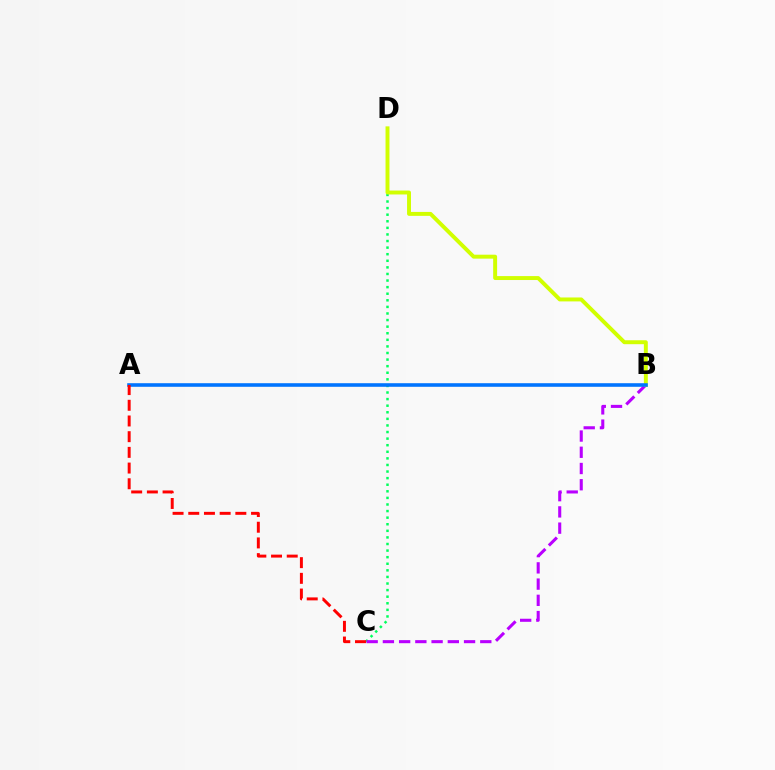{('C', 'D'): [{'color': '#00ff5c', 'line_style': 'dotted', 'thickness': 1.79}], ('B', 'C'): [{'color': '#b900ff', 'line_style': 'dashed', 'thickness': 2.21}], ('B', 'D'): [{'color': '#d1ff00', 'line_style': 'solid', 'thickness': 2.83}], ('A', 'B'): [{'color': '#0074ff', 'line_style': 'solid', 'thickness': 2.58}], ('A', 'C'): [{'color': '#ff0000', 'line_style': 'dashed', 'thickness': 2.13}]}